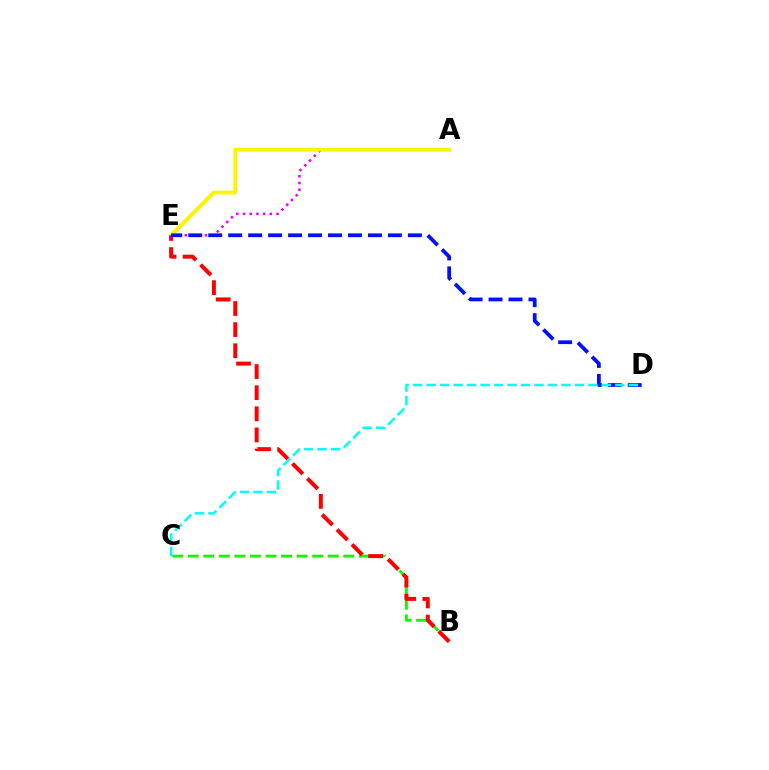{('A', 'E'): [{'color': '#ee00ff', 'line_style': 'dotted', 'thickness': 1.82}, {'color': '#fcf500', 'line_style': 'solid', 'thickness': 2.81}], ('B', 'C'): [{'color': '#08ff00', 'line_style': 'dashed', 'thickness': 2.11}], ('B', 'E'): [{'color': '#ff0000', 'line_style': 'dashed', 'thickness': 2.87}], ('D', 'E'): [{'color': '#0010ff', 'line_style': 'dashed', 'thickness': 2.71}], ('C', 'D'): [{'color': '#00fff6', 'line_style': 'dashed', 'thickness': 1.83}]}